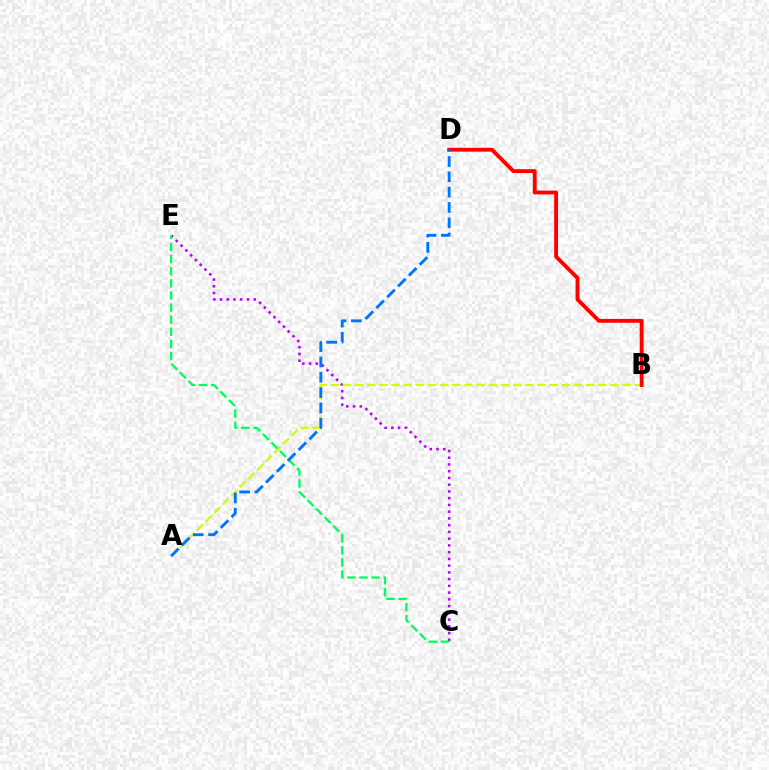{('C', 'E'): [{'color': '#b900ff', 'line_style': 'dotted', 'thickness': 1.83}, {'color': '#00ff5c', 'line_style': 'dashed', 'thickness': 1.64}], ('A', 'B'): [{'color': '#d1ff00', 'line_style': 'dashed', 'thickness': 1.65}], ('B', 'D'): [{'color': '#ff0000', 'line_style': 'solid', 'thickness': 2.77}], ('A', 'D'): [{'color': '#0074ff', 'line_style': 'dashed', 'thickness': 2.08}]}